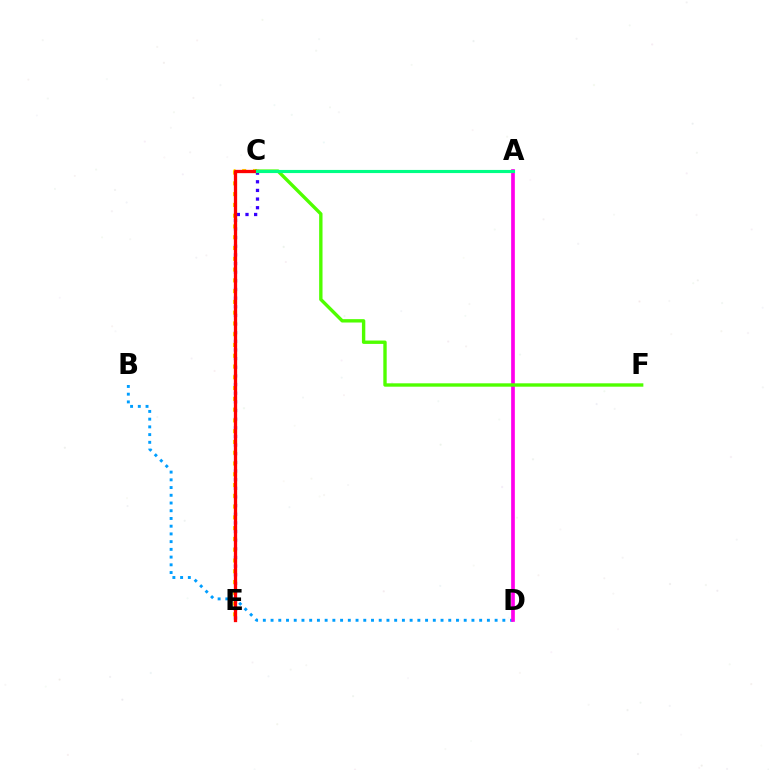{('C', 'E'): [{'color': '#3700ff', 'line_style': 'dotted', 'thickness': 2.35}, {'color': '#ffd500', 'line_style': 'dotted', 'thickness': 2.93}, {'color': '#ff0000', 'line_style': 'solid', 'thickness': 2.37}], ('B', 'D'): [{'color': '#009eff', 'line_style': 'dotted', 'thickness': 2.1}], ('A', 'D'): [{'color': '#ff00ed', 'line_style': 'solid', 'thickness': 2.66}], ('C', 'F'): [{'color': '#4fff00', 'line_style': 'solid', 'thickness': 2.43}], ('A', 'C'): [{'color': '#00ff86', 'line_style': 'solid', 'thickness': 2.25}]}